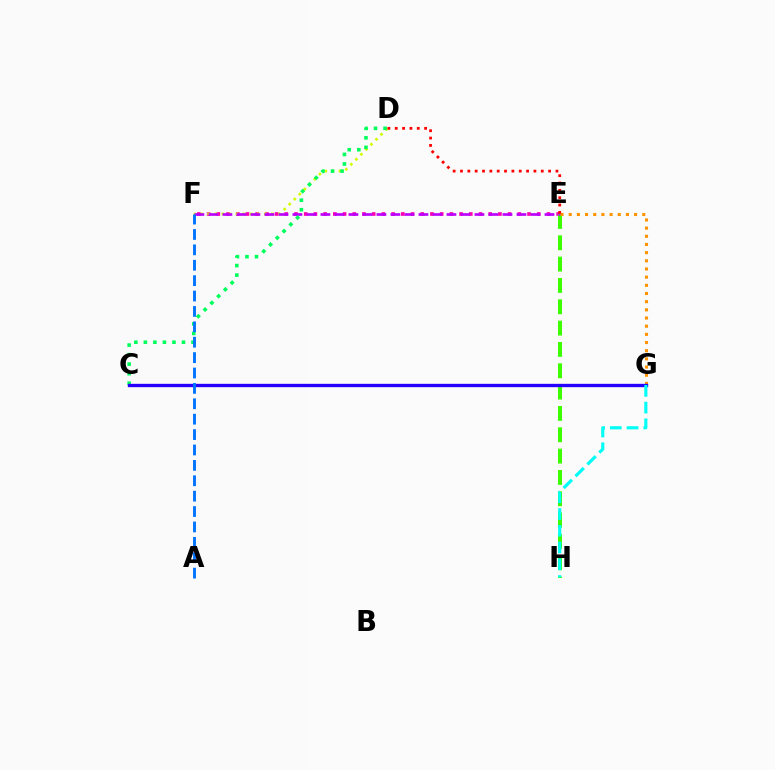{('E', 'F'): [{'color': '#ff00ac', 'line_style': 'dotted', 'thickness': 2.64}, {'color': '#b900ff', 'line_style': 'dashed', 'thickness': 1.9}], ('E', 'H'): [{'color': '#3dff00', 'line_style': 'dashed', 'thickness': 2.9}], ('D', 'F'): [{'color': '#d1ff00', 'line_style': 'dotted', 'thickness': 1.93}], ('E', 'G'): [{'color': '#ff9400', 'line_style': 'dotted', 'thickness': 2.22}], ('D', 'E'): [{'color': '#ff0000', 'line_style': 'dotted', 'thickness': 2.0}], ('C', 'D'): [{'color': '#00ff5c', 'line_style': 'dotted', 'thickness': 2.59}], ('C', 'G'): [{'color': '#2500ff', 'line_style': 'solid', 'thickness': 2.4}], ('A', 'F'): [{'color': '#0074ff', 'line_style': 'dashed', 'thickness': 2.09}], ('G', 'H'): [{'color': '#00fff6', 'line_style': 'dashed', 'thickness': 2.27}]}